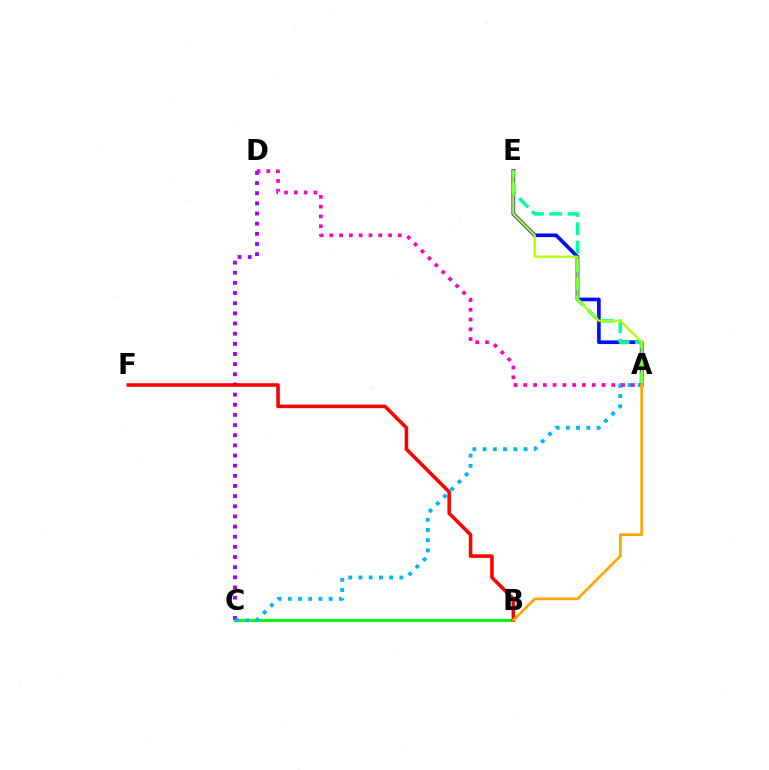{('B', 'C'): [{'color': '#08ff00', 'line_style': 'solid', 'thickness': 2.22}], ('A', 'E'): [{'color': '#0010ff', 'line_style': 'solid', 'thickness': 2.65}, {'color': '#00ff9d', 'line_style': 'dashed', 'thickness': 2.49}, {'color': '#b3ff00', 'line_style': 'solid', 'thickness': 1.63}], ('C', 'D'): [{'color': '#9b00ff', 'line_style': 'dotted', 'thickness': 2.76}], ('A', 'C'): [{'color': '#00b5ff', 'line_style': 'dotted', 'thickness': 2.78}], ('B', 'F'): [{'color': '#ff0000', 'line_style': 'solid', 'thickness': 2.56}], ('A', 'D'): [{'color': '#ff00bd', 'line_style': 'dotted', 'thickness': 2.66}], ('A', 'B'): [{'color': '#ffa500', 'line_style': 'solid', 'thickness': 1.94}]}